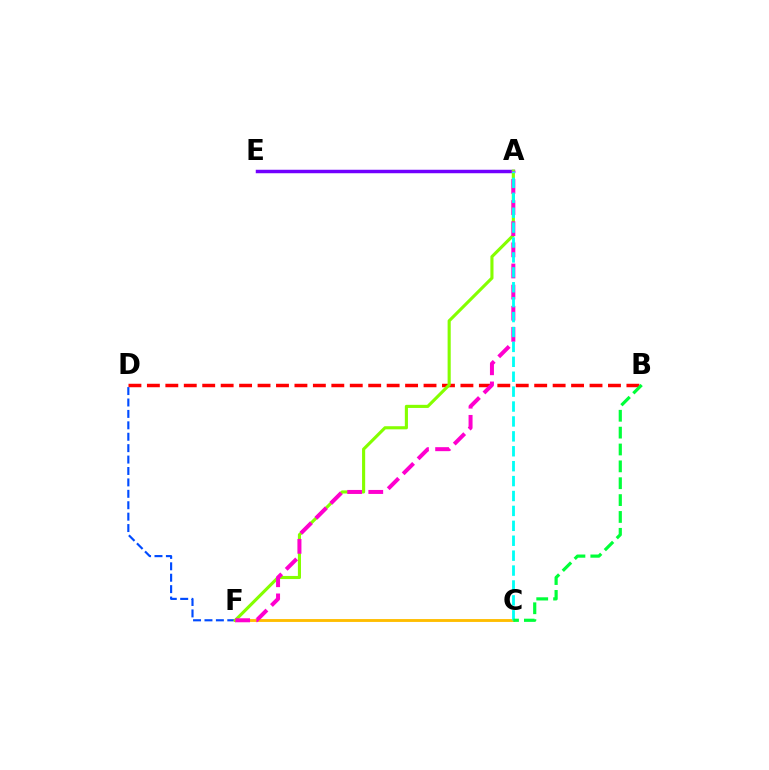{('A', 'E'): [{'color': '#7200ff', 'line_style': 'solid', 'thickness': 2.5}], ('B', 'D'): [{'color': '#ff0000', 'line_style': 'dashed', 'thickness': 2.51}], ('D', 'F'): [{'color': '#004bff', 'line_style': 'dashed', 'thickness': 1.55}], ('C', 'F'): [{'color': '#ffbd00', 'line_style': 'solid', 'thickness': 2.07}], ('A', 'F'): [{'color': '#84ff00', 'line_style': 'solid', 'thickness': 2.24}, {'color': '#ff00cf', 'line_style': 'dashed', 'thickness': 2.87}], ('A', 'C'): [{'color': '#00fff6', 'line_style': 'dashed', 'thickness': 2.03}], ('B', 'C'): [{'color': '#00ff39', 'line_style': 'dashed', 'thickness': 2.29}]}